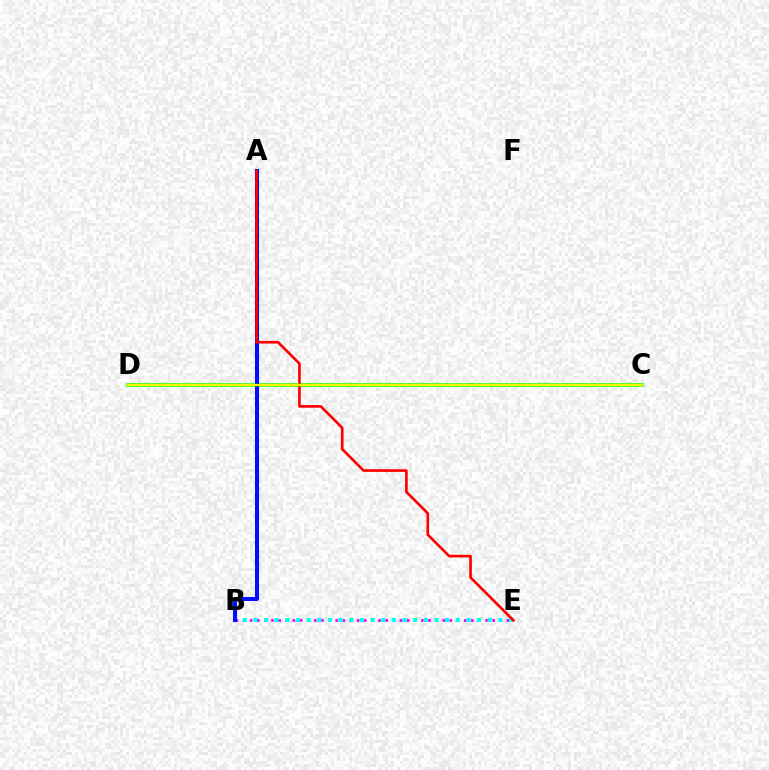{('C', 'D'): [{'color': '#08ff00', 'line_style': 'solid', 'thickness': 2.55}, {'color': '#fcf500', 'line_style': 'solid', 'thickness': 1.66}], ('B', 'E'): [{'color': '#ee00ff', 'line_style': 'dotted', 'thickness': 1.94}, {'color': '#00fff6', 'line_style': 'dotted', 'thickness': 2.89}], ('A', 'B'): [{'color': '#0010ff', 'line_style': 'solid', 'thickness': 2.92}], ('A', 'E'): [{'color': '#ff0000', 'line_style': 'solid', 'thickness': 1.91}]}